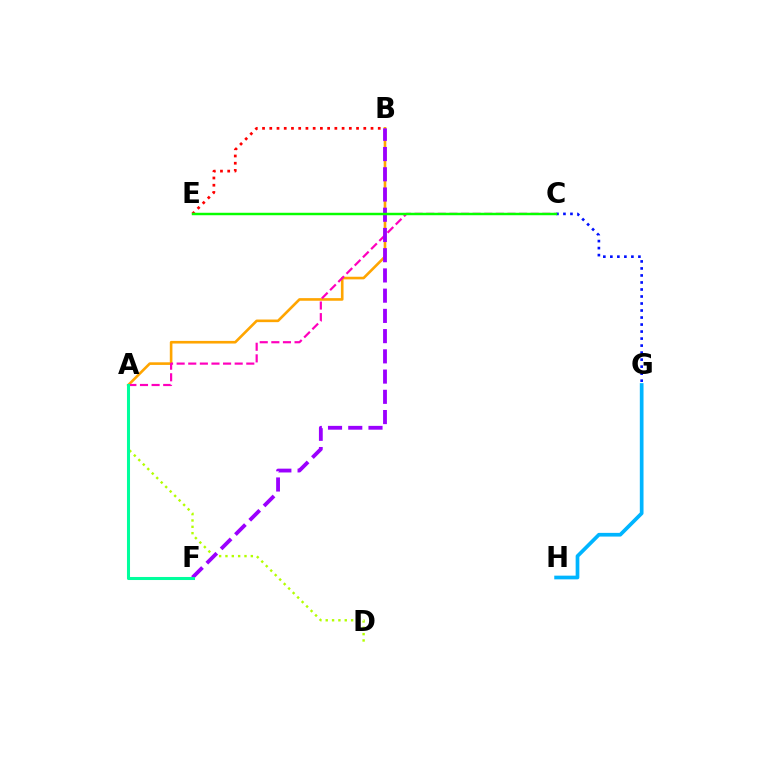{('B', 'E'): [{'color': '#ff0000', 'line_style': 'dotted', 'thickness': 1.96}], ('A', 'D'): [{'color': '#b3ff00', 'line_style': 'dotted', 'thickness': 1.72}], ('C', 'G'): [{'color': '#0010ff', 'line_style': 'dotted', 'thickness': 1.91}], ('A', 'B'): [{'color': '#ffa500', 'line_style': 'solid', 'thickness': 1.89}], ('G', 'H'): [{'color': '#00b5ff', 'line_style': 'solid', 'thickness': 2.67}], ('A', 'C'): [{'color': '#ff00bd', 'line_style': 'dashed', 'thickness': 1.58}], ('B', 'F'): [{'color': '#9b00ff', 'line_style': 'dashed', 'thickness': 2.75}], ('C', 'E'): [{'color': '#08ff00', 'line_style': 'solid', 'thickness': 1.76}], ('A', 'F'): [{'color': '#00ff9d', 'line_style': 'solid', 'thickness': 2.2}]}